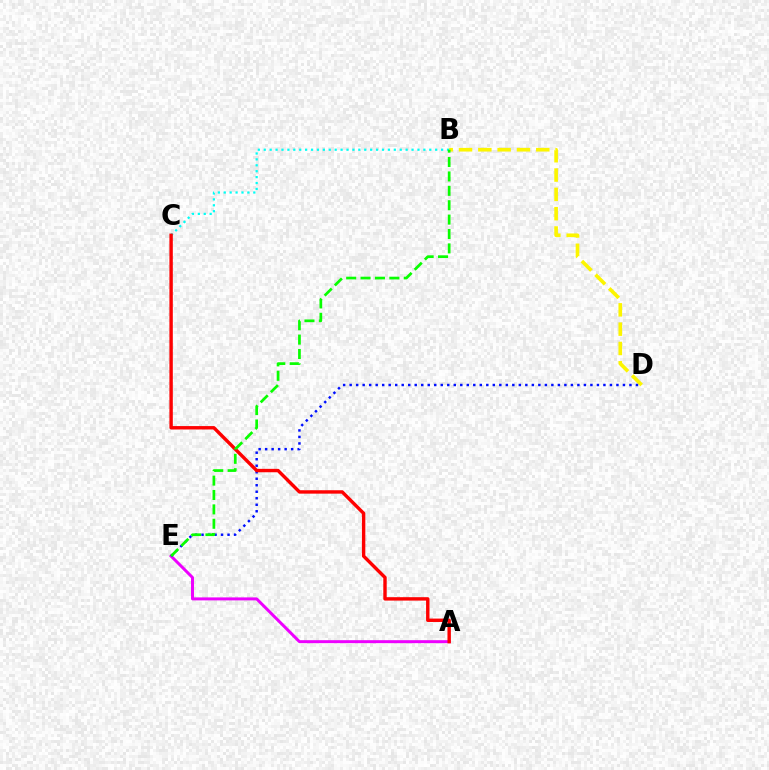{('A', 'E'): [{'color': '#ee00ff', 'line_style': 'solid', 'thickness': 2.14}], ('B', 'D'): [{'color': '#fcf500', 'line_style': 'dashed', 'thickness': 2.62}], ('B', 'C'): [{'color': '#00fff6', 'line_style': 'dotted', 'thickness': 1.61}], ('D', 'E'): [{'color': '#0010ff', 'line_style': 'dotted', 'thickness': 1.77}], ('A', 'C'): [{'color': '#ff0000', 'line_style': 'solid', 'thickness': 2.45}], ('B', 'E'): [{'color': '#08ff00', 'line_style': 'dashed', 'thickness': 1.96}]}